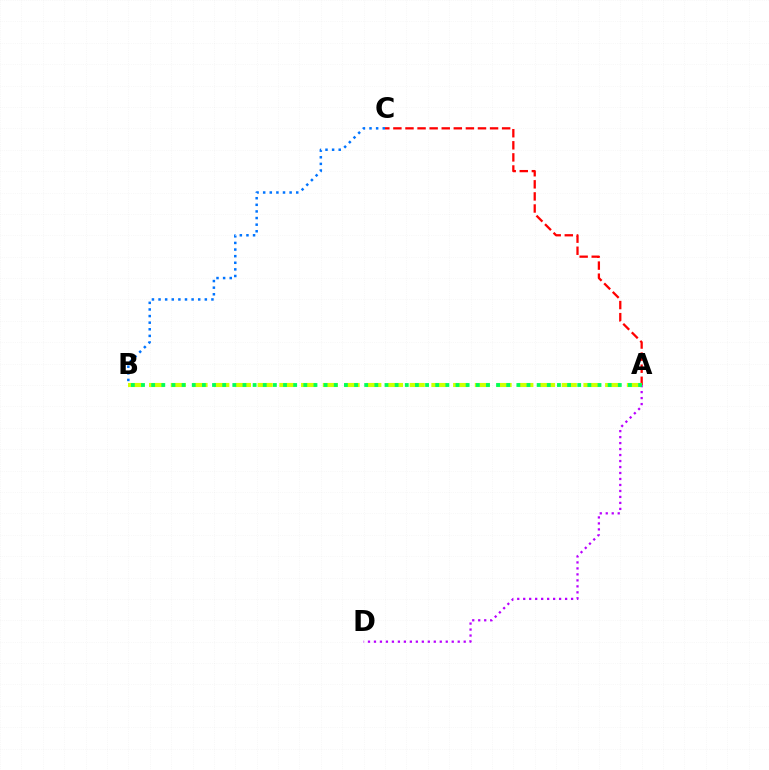{('A', 'C'): [{'color': '#ff0000', 'line_style': 'dashed', 'thickness': 1.64}], ('B', 'C'): [{'color': '#0074ff', 'line_style': 'dotted', 'thickness': 1.8}], ('A', 'B'): [{'color': '#d1ff00', 'line_style': 'dashed', 'thickness': 2.95}, {'color': '#00ff5c', 'line_style': 'dotted', 'thickness': 2.76}], ('A', 'D'): [{'color': '#b900ff', 'line_style': 'dotted', 'thickness': 1.63}]}